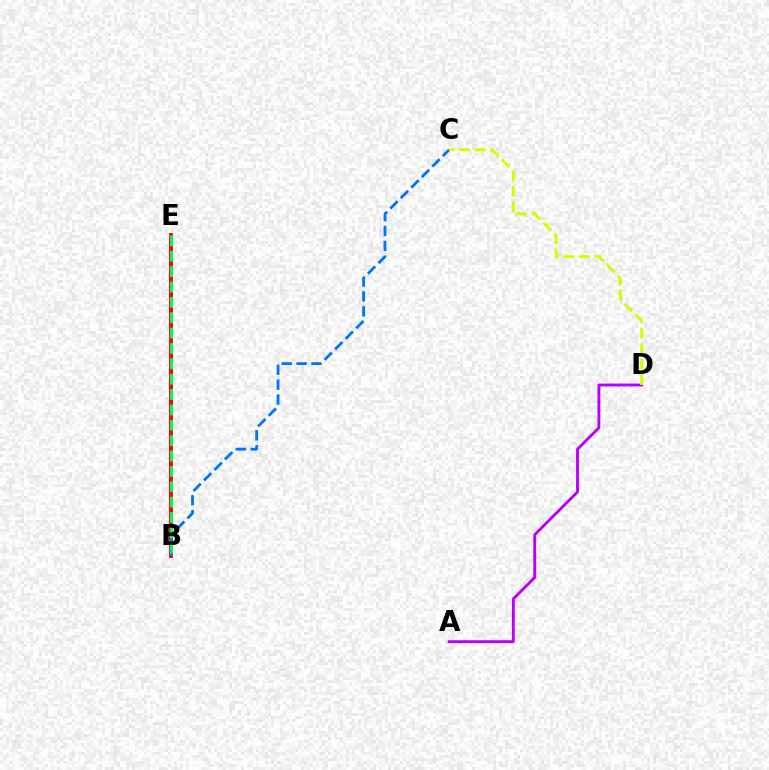{('A', 'D'): [{'color': '#b900ff', 'line_style': 'solid', 'thickness': 2.06}], ('B', 'E'): [{'color': '#ff0000', 'line_style': 'solid', 'thickness': 2.8}, {'color': '#00ff5c', 'line_style': 'dashed', 'thickness': 2.09}], ('B', 'C'): [{'color': '#0074ff', 'line_style': 'dashed', 'thickness': 2.02}], ('C', 'D'): [{'color': '#d1ff00', 'line_style': 'dashed', 'thickness': 2.11}]}